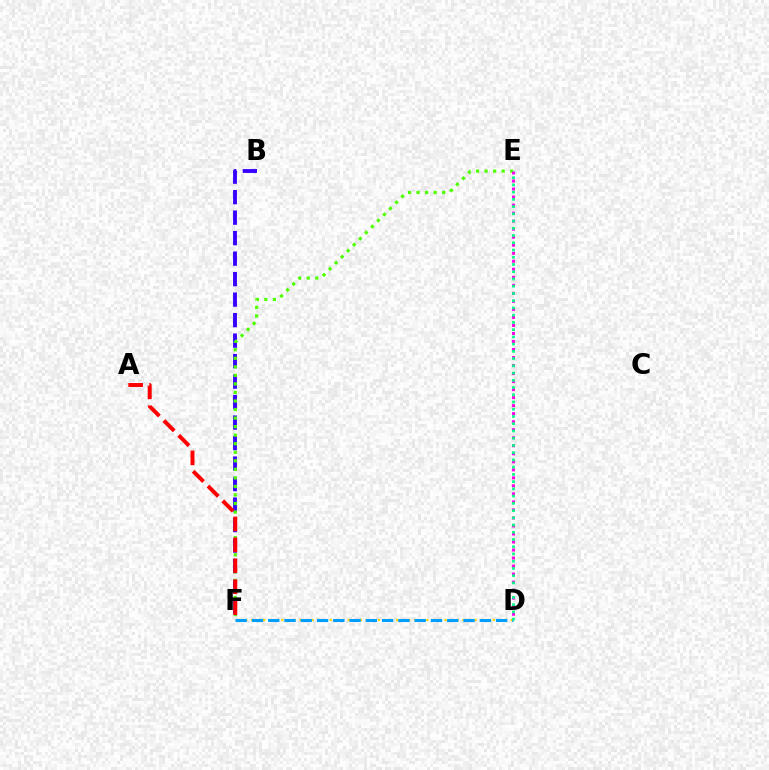{('B', 'F'): [{'color': '#3700ff', 'line_style': 'dashed', 'thickness': 2.78}], ('E', 'F'): [{'color': '#4fff00', 'line_style': 'dotted', 'thickness': 2.32}], ('D', 'F'): [{'color': '#ffd500', 'line_style': 'dotted', 'thickness': 1.64}, {'color': '#009eff', 'line_style': 'dashed', 'thickness': 2.21}], ('D', 'E'): [{'color': '#ff00ed', 'line_style': 'dotted', 'thickness': 2.18}, {'color': '#00ff86', 'line_style': 'dotted', 'thickness': 1.97}], ('A', 'F'): [{'color': '#ff0000', 'line_style': 'dashed', 'thickness': 2.84}]}